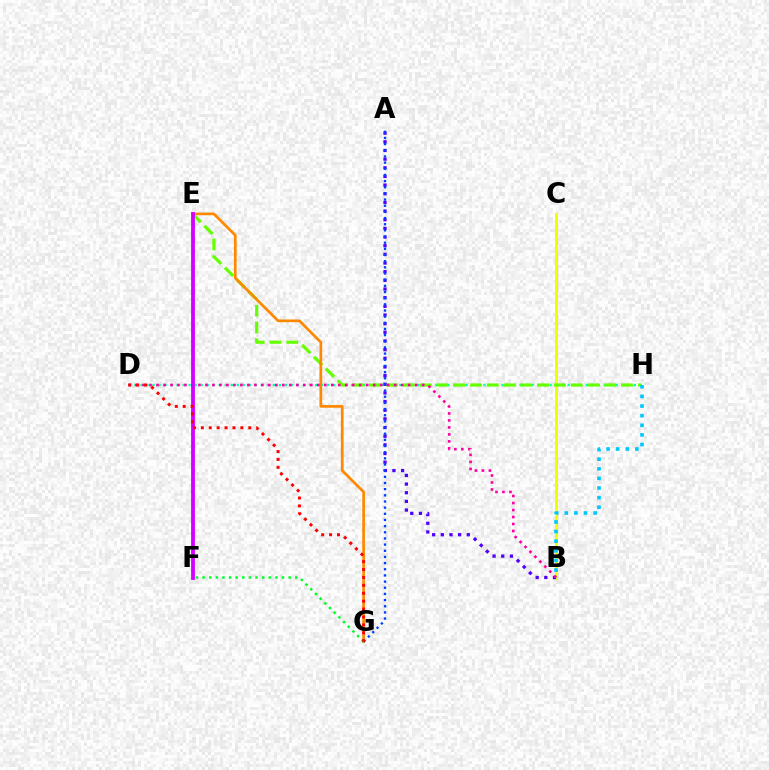{('B', 'C'): [{'color': '#eeff00', 'line_style': 'solid', 'thickness': 2.18}], ('D', 'H'): [{'color': '#00ffaf', 'line_style': 'dotted', 'thickness': 1.63}], ('E', 'H'): [{'color': '#66ff00', 'line_style': 'dashed', 'thickness': 2.28}], ('E', 'G'): [{'color': '#ff8800', 'line_style': 'solid', 'thickness': 1.95}], ('A', 'B'): [{'color': '#4f00ff', 'line_style': 'dotted', 'thickness': 2.35}], ('B', 'D'): [{'color': '#ff00a0', 'line_style': 'dotted', 'thickness': 1.9}], ('E', 'F'): [{'color': '#d600ff', 'line_style': 'solid', 'thickness': 2.75}], ('A', 'G'): [{'color': '#003fff', 'line_style': 'dotted', 'thickness': 1.67}], ('F', 'G'): [{'color': '#00ff27', 'line_style': 'dotted', 'thickness': 1.8}], ('D', 'G'): [{'color': '#ff0000', 'line_style': 'dotted', 'thickness': 2.15}], ('B', 'H'): [{'color': '#00c7ff', 'line_style': 'dotted', 'thickness': 2.61}]}